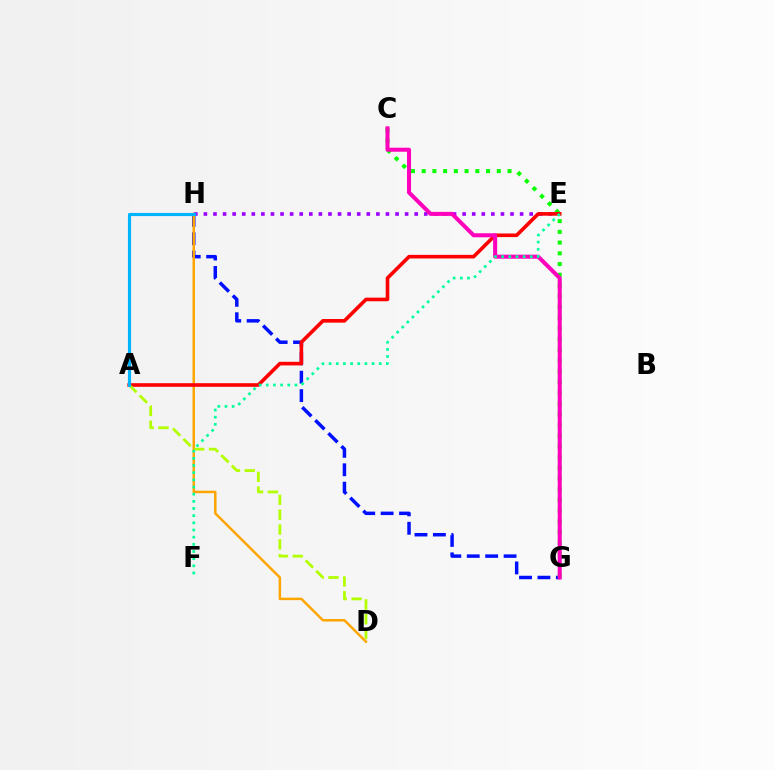{('G', 'H'): [{'color': '#0010ff', 'line_style': 'dashed', 'thickness': 2.5}], ('C', 'G'): [{'color': '#08ff00', 'line_style': 'dotted', 'thickness': 2.91}, {'color': '#ff00bd', 'line_style': 'solid', 'thickness': 2.9}], ('D', 'H'): [{'color': '#ffa500', 'line_style': 'solid', 'thickness': 1.79}], ('E', 'H'): [{'color': '#9b00ff', 'line_style': 'dotted', 'thickness': 2.6}], ('A', 'E'): [{'color': '#ff0000', 'line_style': 'solid', 'thickness': 2.61}], ('A', 'D'): [{'color': '#b3ff00', 'line_style': 'dashed', 'thickness': 2.02}], ('A', 'H'): [{'color': '#00b5ff', 'line_style': 'solid', 'thickness': 2.25}], ('E', 'F'): [{'color': '#00ff9d', 'line_style': 'dotted', 'thickness': 1.95}]}